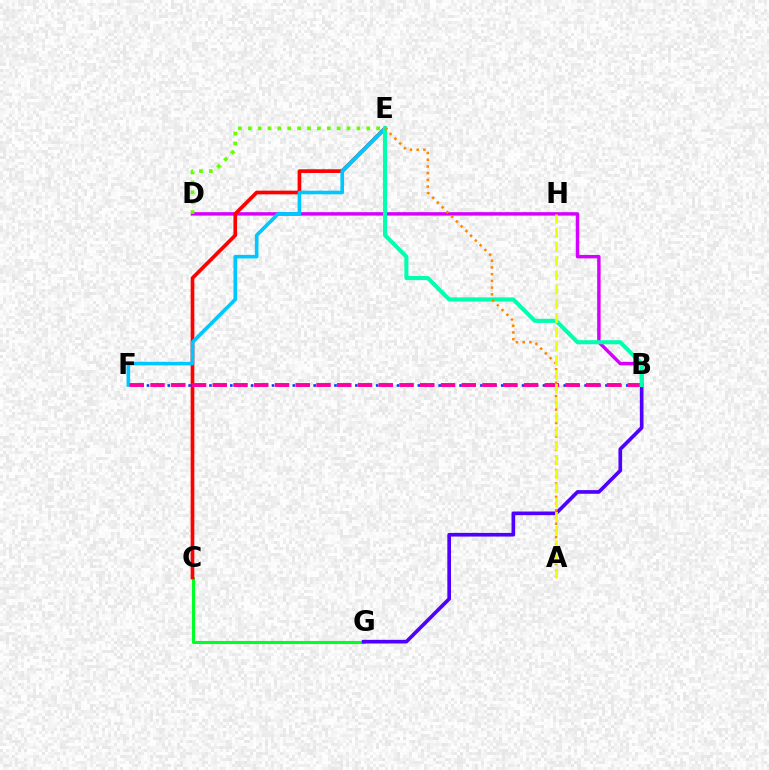{('B', 'D'): [{'color': '#d600ff', 'line_style': 'solid', 'thickness': 2.48}], ('D', 'E'): [{'color': '#66ff00', 'line_style': 'dotted', 'thickness': 2.68}], ('B', 'F'): [{'color': '#003fff', 'line_style': 'dotted', 'thickness': 1.89}, {'color': '#ff00a0', 'line_style': 'dashed', 'thickness': 2.82}], ('C', 'G'): [{'color': '#00ff27', 'line_style': 'solid', 'thickness': 2.23}], ('C', 'E'): [{'color': '#ff0000', 'line_style': 'solid', 'thickness': 2.65}], ('E', 'F'): [{'color': '#00c7ff', 'line_style': 'solid', 'thickness': 2.61}], ('B', 'G'): [{'color': '#4f00ff', 'line_style': 'solid', 'thickness': 2.64}], ('B', 'E'): [{'color': '#00ffaf', 'line_style': 'solid', 'thickness': 2.94}], ('A', 'E'): [{'color': '#ff8800', 'line_style': 'dotted', 'thickness': 1.82}], ('A', 'H'): [{'color': '#eeff00', 'line_style': 'dashed', 'thickness': 1.93}]}